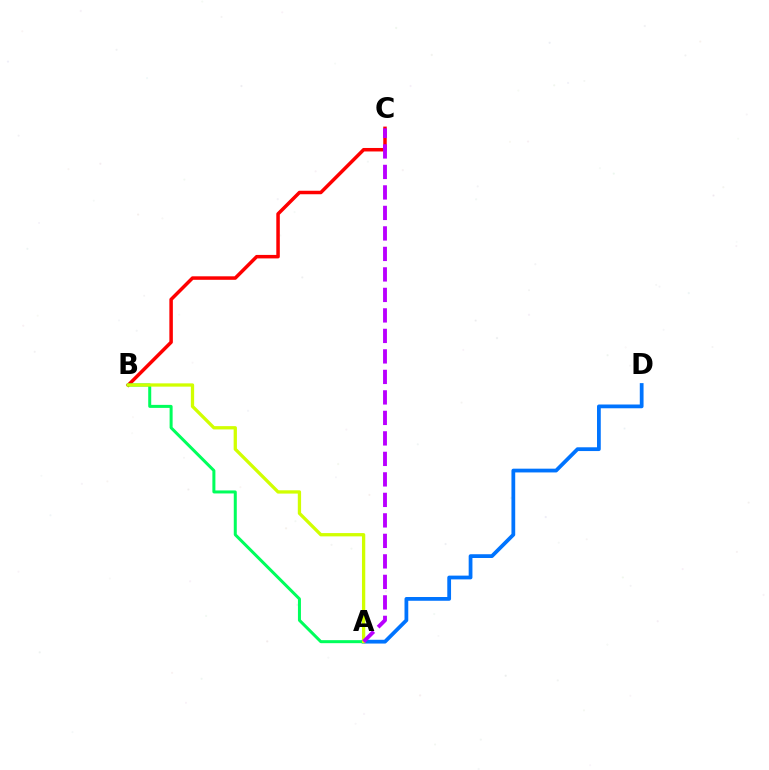{('A', 'D'): [{'color': '#0074ff', 'line_style': 'solid', 'thickness': 2.71}], ('B', 'C'): [{'color': '#ff0000', 'line_style': 'solid', 'thickness': 2.52}], ('A', 'B'): [{'color': '#00ff5c', 'line_style': 'solid', 'thickness': 2.17}, {'color': '#d1ff00', 'line_style': 'solid', 'thickness': 2.37}], ('A', 'C'): [{'color': '#b900ff', 'line_style': 'dashed', 'thickness': 2.78}]}